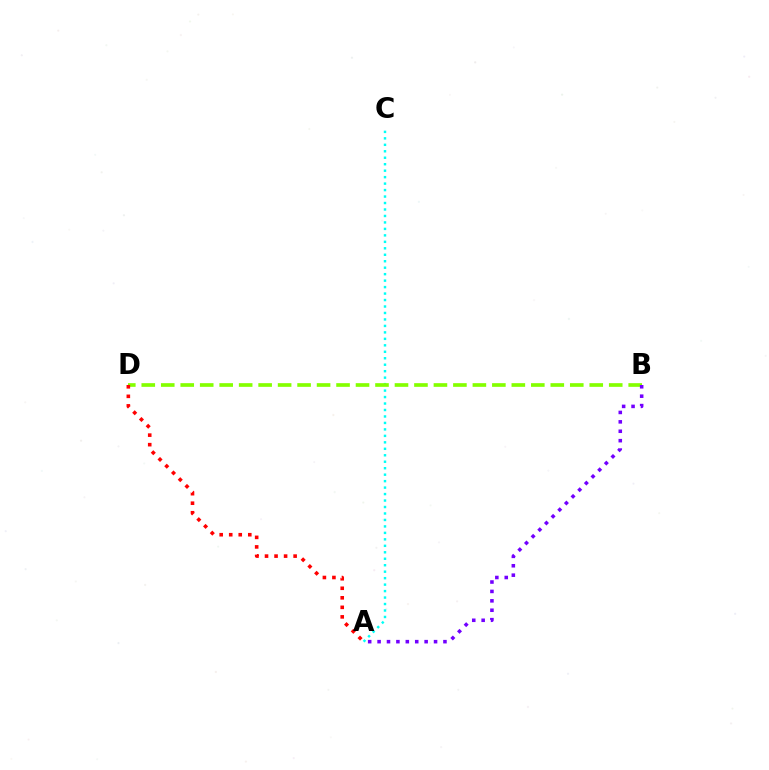{('A', 'C'): [{'color': '#00fff6', 'line_style': 'dotted', 'thickness': 1.76}], ('B', 'D'): [{'color': '#84ff00', 'line_style': 'dashed', 'thickness': 2.65}], ('A', 'B'): [{'color': '#7200ff', 'line_style': 'dotted', 'thickness': 2.56}], ('A', 'D'): [{'color': '#ff0000', 'line_style': 'dotted', 'thickness': 2.59}]}